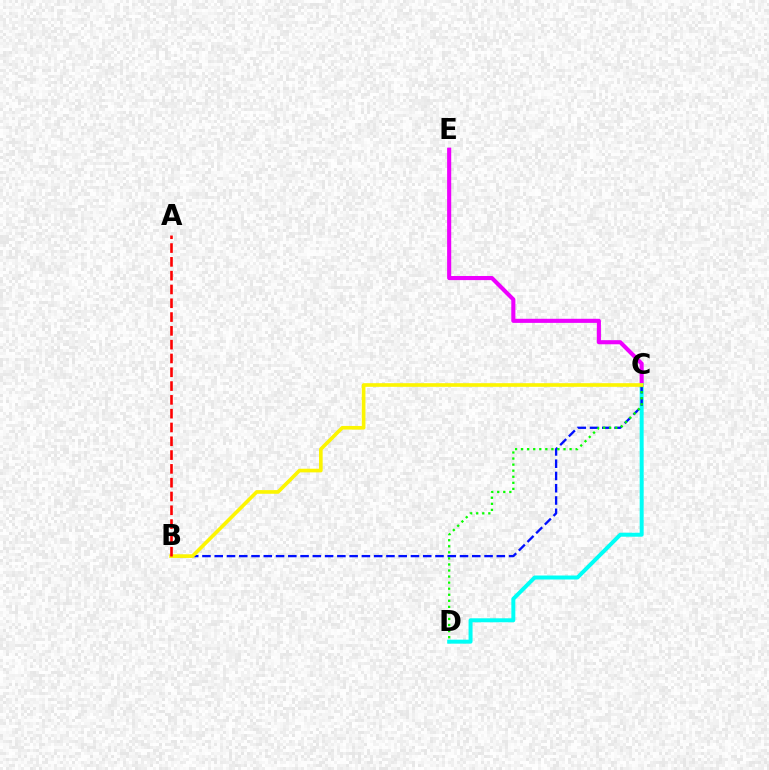{('C', 'E'): [{'color': '#ee00ff', 'line_style': 'solid', 'thickness': 2.95}], ('C', 'D'): [{'color': '#00fff6', 'line_style': 'solid', 'thickness': 2.86}, {'color': '#08ff00', 'line_style': 'dotted', 'thickness': 1.65}], ('B', 'C'): [{'color': '#0010ff', 'line_style': 'dashed', 'thickness': 1.67}, {'color': '#fcf500', 'line_style': 'solid', 'thickness': 2.62}], ('A', 'B'): [{'color': '#ff0000', 'line_style': 'dashed', 'thickness': 1.87}]}